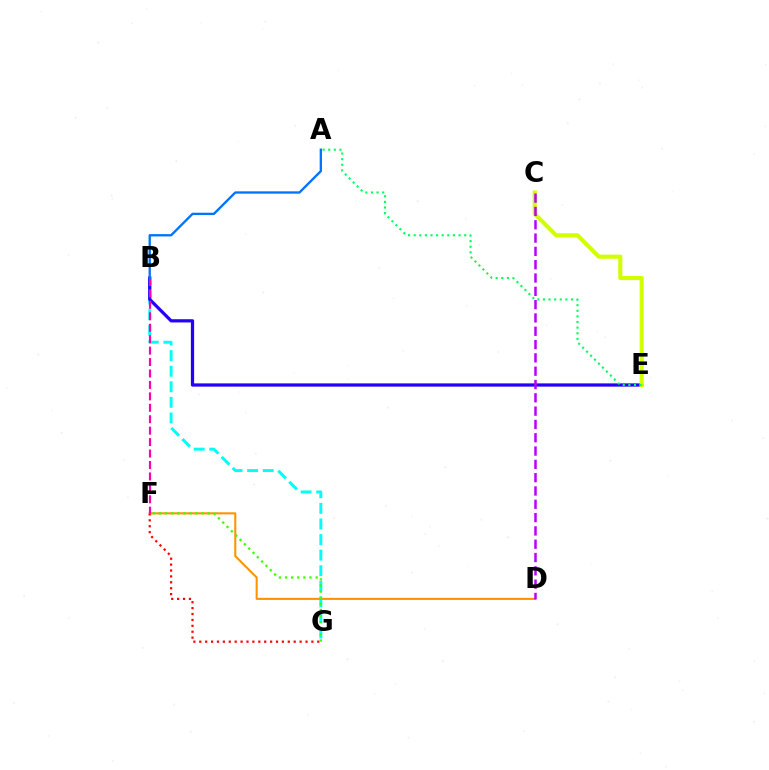{('B', 'G'): [{'color': '#00fff6', 'line_style': 'dashed', 'thickness': 2.12}], ('B', 'E'): [{'color': '#2500ff', 'line_style': 'solid', 'thickness': 2.33}], ('D', 'F'): [{'color': '#ff9400', 'line_style': 'solid', 'thickness': 1.5}], ('C', 'E'): [{'color': '#d1ff00', 'line_style': 'solid', 'thickness': 2.95}], ('F', 'G'): [{'color': '#ff0000', 'line_style': 'dotted', 'thickness': 1.6}, {'color': '#3dff00', 'line_style': 'dotted', 'thickness': 1.66}], ('A', 'E'): [{'color': '#00ff5c', 'line_style': 'dotted', 'thickness': 1.53}], ('B', 'F'): [{'color': '#ff00ac', 'line_style': 'dashed', 'thickness': 1.55}], ('A', 'B'): [{'color': '#0074ff', 'line_style': 'solid', 'thickness': 1.68}], ('C', 'D'): [{'color': '#b900ff', 'line_style': 'dashed', 'thickness': 1.81}]}